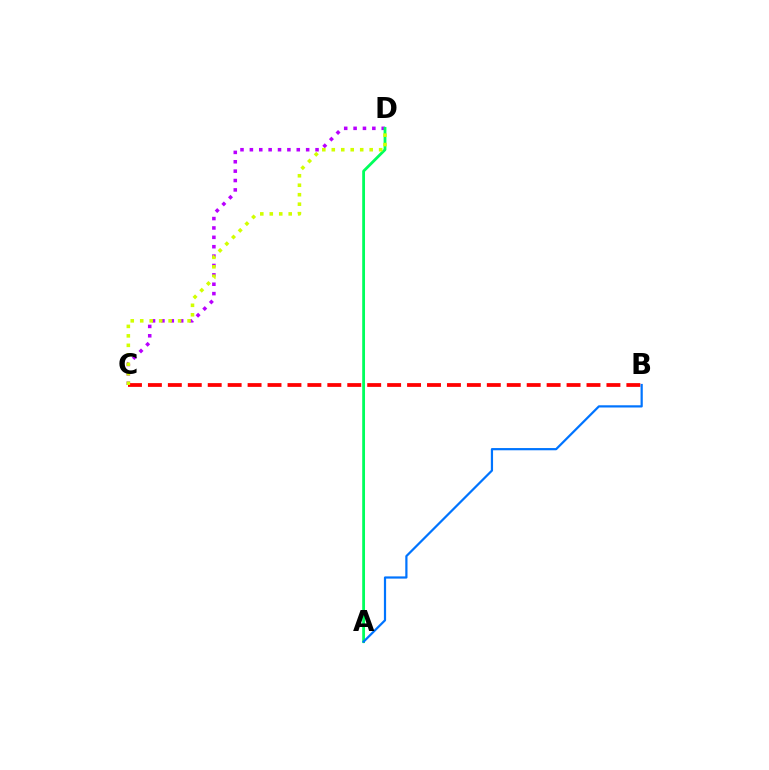{('C', 'D'): [{'color': '#b900ff', 'line_style': 'dotted', 'thickness': 2.55}, {'color': '#d1ff00', 'line_style': 'dotted', 'thickness': 2.57}], ('A', 'D'): [{'color': '#00ff5c', 'line_style': 'solid', 'thickness': 2.02}], ('B', 'C'): [{'color': '#ff0000', 'line_style': 'dashed', 'thickness': 2.71}], ('A', 'B'): [{'color': '#0074ff', 'line_style': 'solid', 'thickness': 1.59}]}